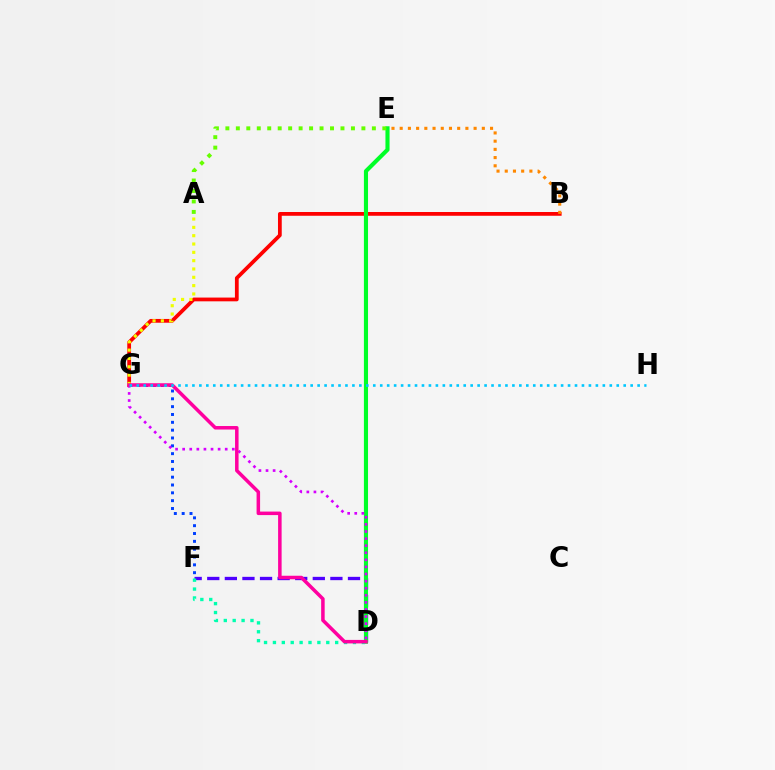{('B', 'G'): [{'color': '#ff0000', 'line_style': 'solid', 'thickness': 2.71}], ('D', 'F'): [{'color': '#4f00ff', 'line_style': 'dashed', 'thickness': 2.39}, {'color': '#00ffaf', 'line_style': 'dotted', 'thickness': 2.42}], ('A', 'G'): [{'color': '#eeff00', 'line_style': 'dotted', 'thickness': 2.26}], ('D', 'E'): [{'color': '#00ff27', 'line_style': 'solid', 'thickness': 2.96}], ('F', 'G'): [{'color': '#003fff', 'line_style': 'dotted', 'thickness': 2.13}], ('A', 'E'): [{'color': '#66ff00', 'line_style': 'dotted', 'thickness': 2.84}], ('B', 'E'): [{'color': '#ff8800', 'line_style': 'dotted', 'thickness': 2.23}], ('D', 'G'): [{'color': '#d600ff', 'line_style': 'dotted', 'thickness': 1.93}, {'color': '#ff00a0', 'line_style': 'solid', 'thickness': 2.53}], ('G', 'H'): [{'color': '#00c7ff', 'line_style': 'dotted', 'thickness': 1.89}]}